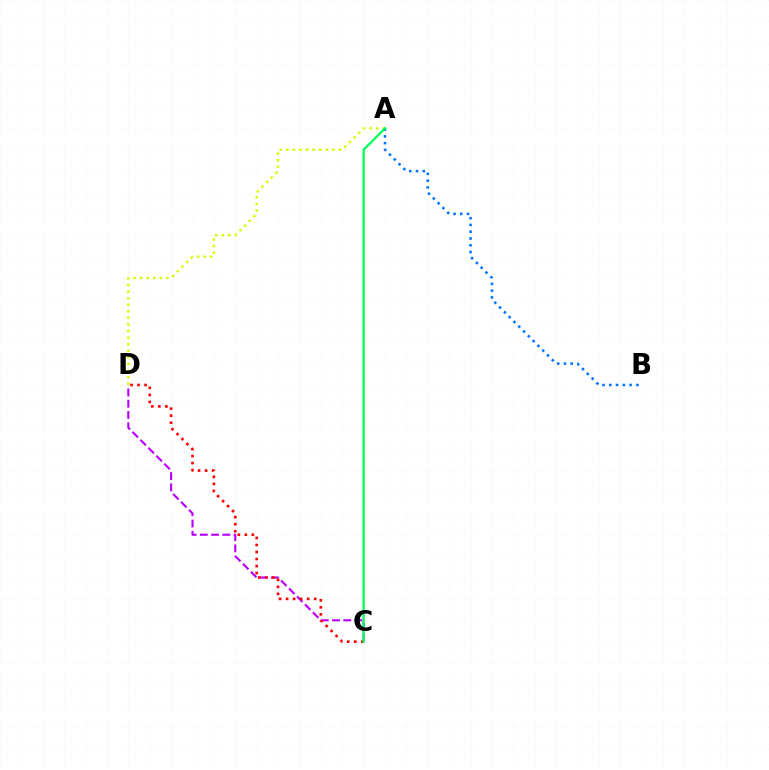{('A', 'D'): [{'color': '#d1ff00', 'line_style': 'dotted', 'thickness': 1.79}], ('C', 'D'): [{'color': '#b900ff', 'line_style': 'dashed', 'thickness': 1.53}, {'color': '#ff0000', 'line_style': 'dotted', 'thickness': 1.91}], ('A', 'B'): [{'color': '#0074ff', 'line_style': 'dotted', 'thickness': 1.84}], ('A', 'C'): [{'color': '#00ff5c', 'line_style': 'solid', 'thickness': 1.65}]}